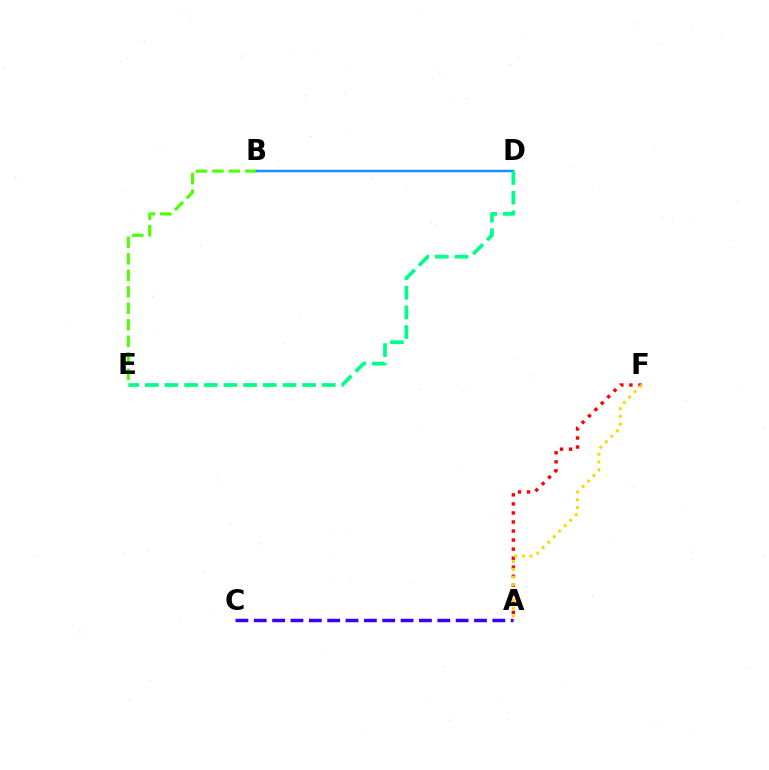{('B', 'E'): [{'color': '#4fff00', 'line_style': 'dashed', 'thickness': 2.24}], ('B', 'D'): [{'color': '#ff00ed', 'line_style': 'solid', 'thickness': 1.67}, {'color': '#009eff', 'line_style': 'solid', 'thickness': 1.62}], ('A', 'C'): [{'color': '#3700ff', 'line_style': 'dashed', 'thickness': 2.49}], ('D', 'E'): [{'color': '#00ff86', 'line_style': 'dashed', 'thickness': 2.67}], ('A', 'F'): [{'color': '#ff0000', 'line_style': 'dotted', 'thickness': 2.46}, {'color': '#ffd500', 'line_style': 'dotted', 'thickness': 2.11}]}